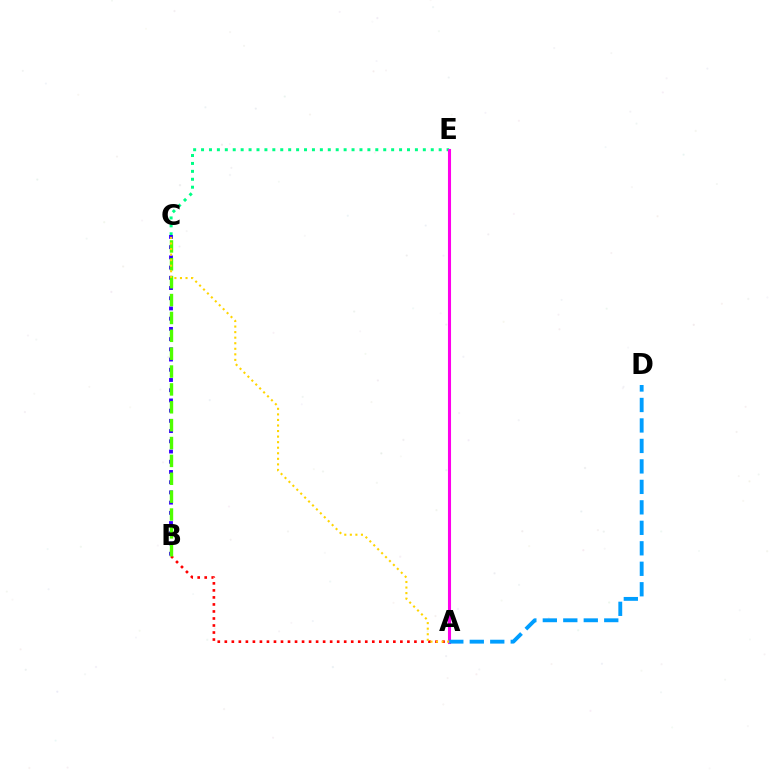{('C', 'E'): [{'color': '#00ff86', 'line_style': 'dotted', 'thickness': 2.15}], ('B', 'C'): [{'color': '#3700ff', 'line_style': 'dotted', 'thickness': 2.78}, {'color': '#4fff00', 'line_style': 'dashed', 'thickness': 2.43}], ('A', 'E'): [{'color': '#ff00ed', 'line_style': 'solid', 'thickness': 2.22}], ('A', 'B'): [{'color': '#ff0000', 'line_style': 'dotted', 'thickness': 1.91}], ('A', 'D'): [{'color': '#009eff', 'line_style': 'dashed', 'thickness': 2.78}], ('A', 'C'): [{'color': '#ffd500', 'line_style': 'dotted', 'thickness': 1.51}]}